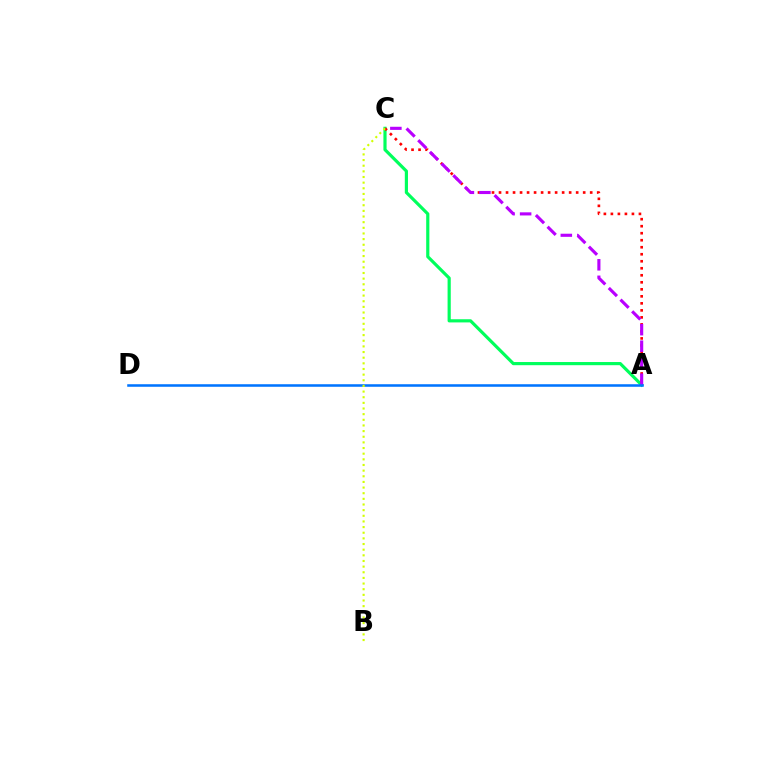{('A', 'C'): [{'color': '#00ff5c', 'line_style': 'solid', 'thickness': 2.28}, {'color': '#ff0000', 'line_style': 'dotted', 'thickness': 1.91}, {'color': '#b900ff', 'line_style': 'dashed', 'thickness': 2.24}], ('A', 'D'): [{'color': '#0074ff', 'line_style': 'solid', 'thickness': 1.83}], ('B', 'C'): [{'color': '#d1ff00', 'line_style': 'dotted', 'thickness': 1.53}]}